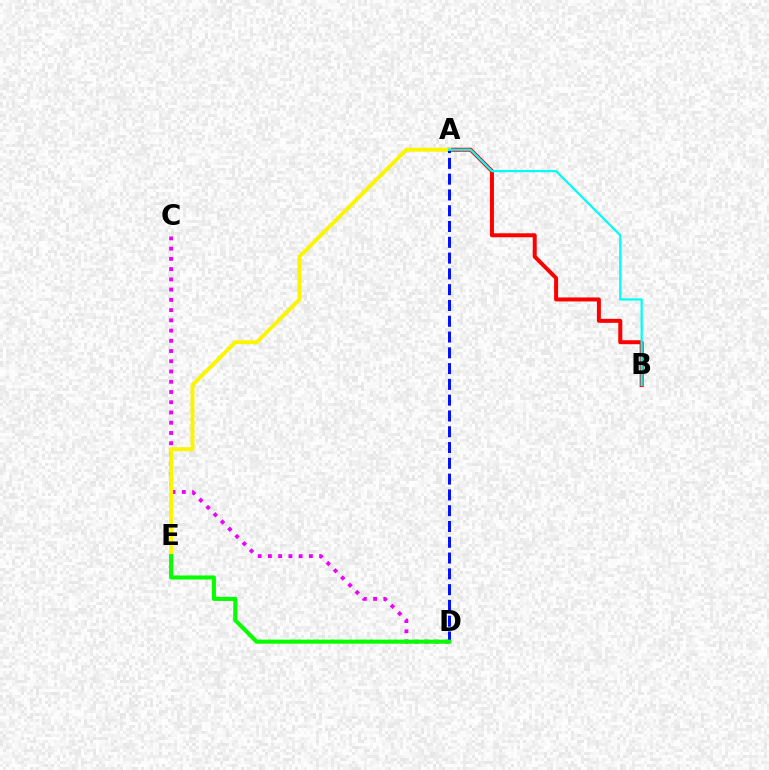{('A', 'B'): [{'color': '#ff0000', 'line_style': 'solid', 'thickness': 2.87}, {'color': '#00fff6', 'line_style': 'solid', 'thickness': 1.62}], ('C', 'D'): [{'color': '#ee00ff', 'line_style': 'dotted', 'thickness': 2.78}], ('A', 'E'): [{'color': '#fcf500', 'line_style': 'solid', 'thickness': 2.83}], ('A', 'D'): [{'color': '#0010ff', 'line_style': 'dashed', 'thickness': 2.14}], ('D', 'E'): [{'color': '#08ff00', 'line_style': 'solid', 'thickness': 2.94}]}